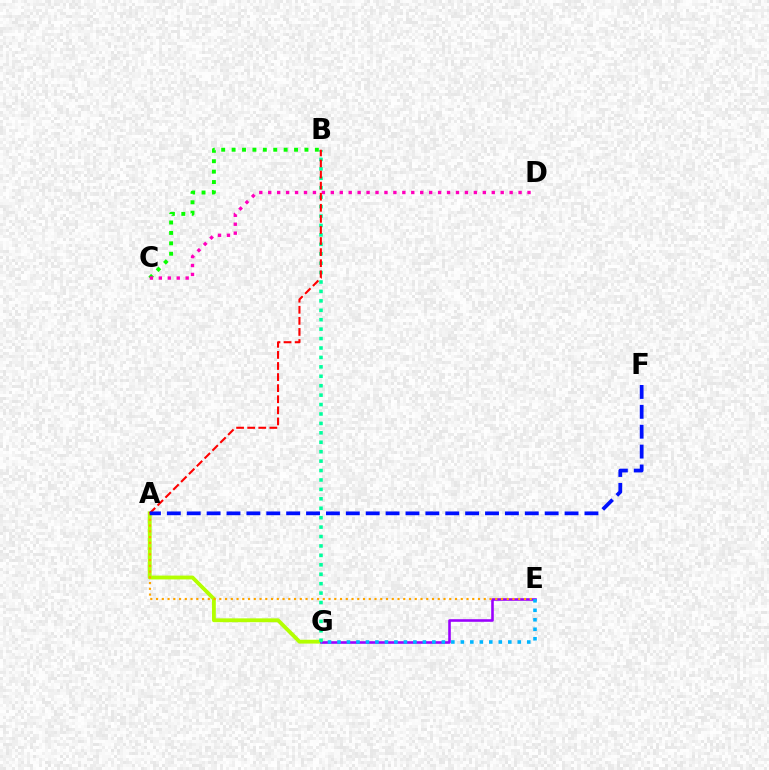{('B', 'C'): [{'color': '#08ff00', 'line_style': 'dotted', 'thickness': 2.83}], ('A', 'G'): [{'color': '#b3ff00', 'line_style': 'solid', 'thickness': 2.76}], ('C', 'D'): [{'color': '#ff00bd', 'line_style': 'dotted', 'thickness': 2.43}], ('E', 'G'): [{'color': '#9b00ff', 'line_style': 'solid', 'thickness': 1.87}, {'color': '#00b5ff', 'line_style': 'dotted', 'thickness': 2.58}], ('B', 'G'): [{'color': '#00ff9d', 'line_style': 'dotted', 'thickness': 2.56}], ('A', 'E'): [{'color': '#ffa500', 'line_style': 'dotted', 'thickness': 1.56}], ('A', 'B'): [{'color': '#ff0000', 'line_style': 'dashed', 'thickness': 1.51}], ('A', 'F'): [{'color': '#0010ff', 'line_style': 'dashed', 'thickness': 2.7}]}